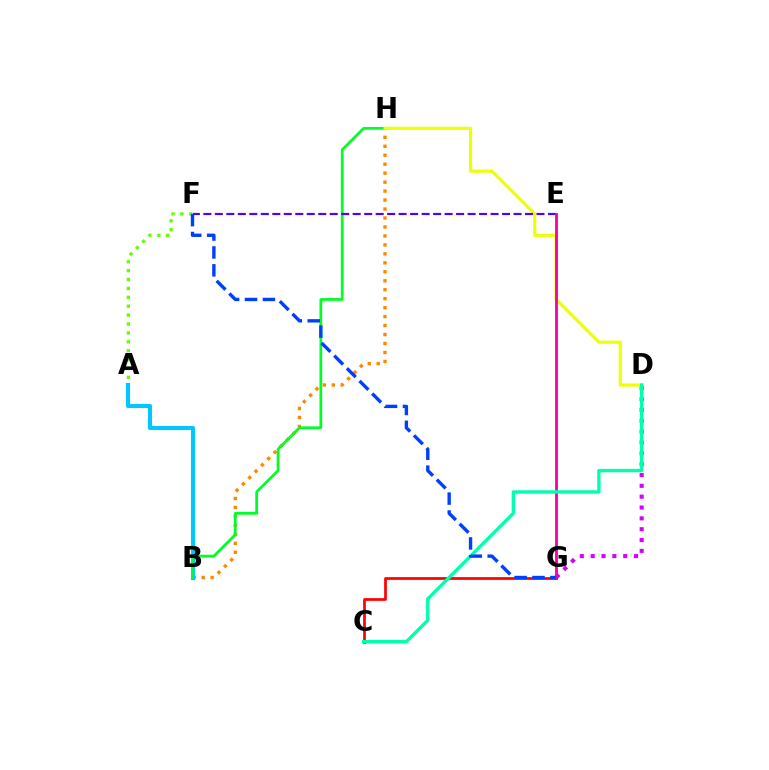{('D', 'G'): [{'color': '#d600ff', 'line_style': 'dotted', 'thickness': 2.95}], ('A', 'F'): [{'color': '#66ff00', 'line_style': 'dotted', 'thickness': 2.42}], ('B', 'H'): [{'color': '#ff8800', 'line_style': 'dotted', 'thickness': 2.44}, {'color': '#00ff27', 'line_style': 'solid', 'thickness': 1.99}], ('C', 'G'): [{'color': '#ff0000', 'line_style': 'solid', 'thickness': 1.95}], ('A', 'B'): [{'color': '#00c7ff', 'line_style': 'solid', 'thickness': 2.96}], ('D', 'H'): [{'color': '#eeff00', 'line_style': 'solid', 'thickness': 2.26}], ('E', 'F'): [{'color': '#4f00ff', 'line_style': 'dashed', 'thickness': 1.56}], ('E', 'G'): [{'color': '#ff00a0', 'line_style': 'solid', 'thickness': 2.06}], ('C', 'D'): [{'color': '#00ffaf', 'line_style': 'solid', 'thickness': 2.42}], ('F', 'G'): [{'color': '#003fff', 'line_style': 'dashed', 'thickness': 2.43}]}